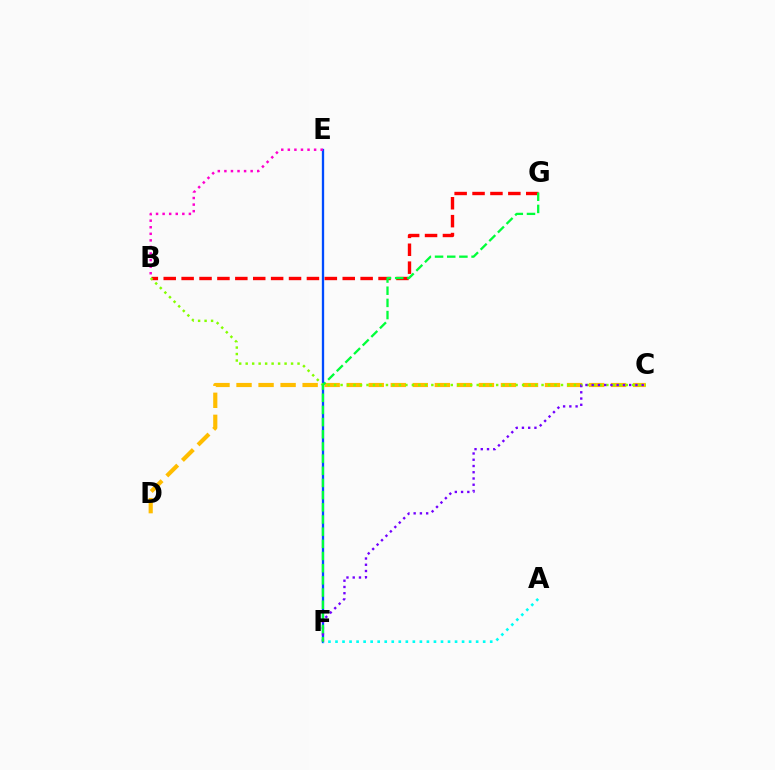{('E', 'F'): [{'color': '#004bff', 'line_style': 'solid', 'thickness': 1.67}], ('C', 'D'): [{'color': '#ffbd00', 'line_style': 'dashed', 'thickness': 2.99}], ('B', 'G'): [{'color': '#ff0000', 'line_style': 'dashed', 'thickness': 2.43}], ('A', 'F'): [{'color': '#00fff6', 'line_style': 'dotted', 'thickness': 1.91}], ('B', 'E'): [{'color': '#ff00cf', 'line_style': 'dotted', 'thickness': 1.78}], ('B', 'C'): [{'color': '#84ff00', 'line_style': 'dotted', 'thickness': 1.76}], ('C', 'F'): [{'color': '#7200ff', 'line_style': 'dotted', 'thickness': 1.7}], ('F', 'G'): [{'color': '#00ff39', 'line_style': 'dashed', 'thickness': 1.65}]}